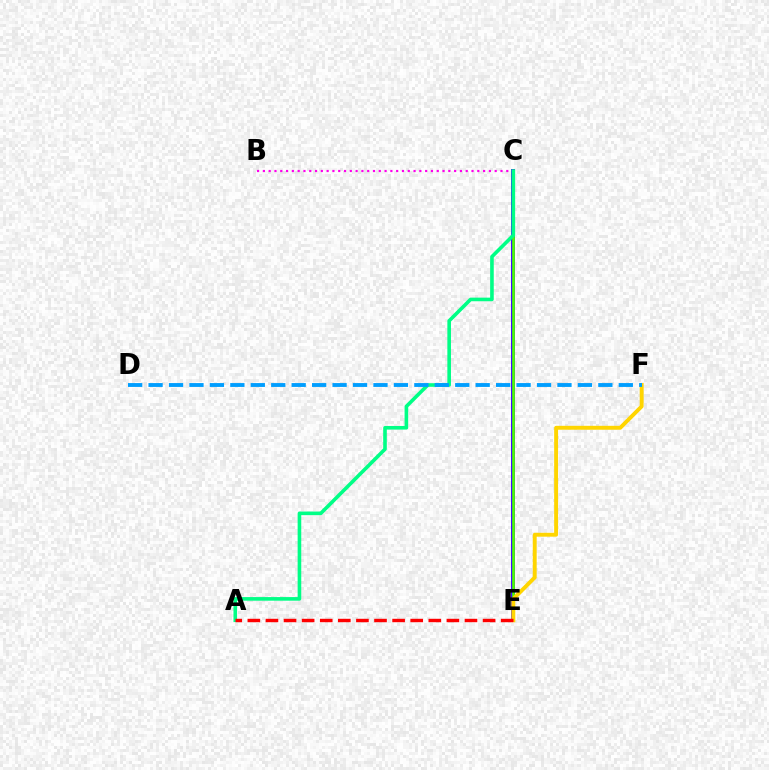{('C', 'E'): [{'color': '#3700ff', 'line_style': 'solid', 'thickness': 2.79}, {'color': '#4fff00', 'line_style': 'solid', 'thickness': 1.9}], ('E', 'F'): [{'color': '#ffd500', 'line_style': 'solid', 'thickness': 2.81}], ('B', 'C'): [{'color': '#ff00ed', 'line_style': 'dotted', 'thickness': 1.57}], ('A', 'C'): [{'color': '#00ff86', 'line_style': 'solid', 'thickness': 2.6}], ('D', 'F'): [{'color': '#009eff', 'line_style': 'dashed', 'thickness': 2.78}], ('A', 'E'): [{'color': '#ff0000', 'line_style': 'dashed', 'thickness': 2.46}]}